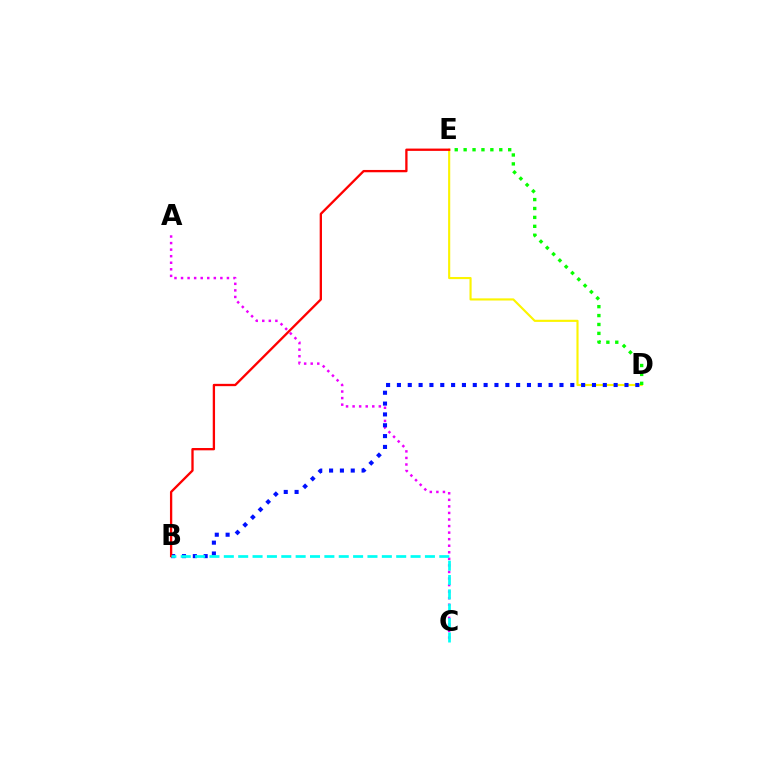{('D', 'E'): [{'color': '#fcf500', 'line_style': 'solid', 'thickness': 1.54}, {'color': '#08ff00', 'line_style': 'dotted', 'thickness': 2.42}], ('A', 'C'): [{'color': '#ee00ff', 'line_style': 'dotted', 'thickness': 1.78}], ('B', 'D'): [{'color': '#0010ff', 'line_style': 'dotted', 'thickness': 2.94}], ('B', 'E'): [{'color': '#ff0000', 'line_style': 'solid', 'thickness': 1.67}], ('B', 'C'): [{'color': '#00fff6', 'line_style': 'dashed', 'thickness': 1.95}]}